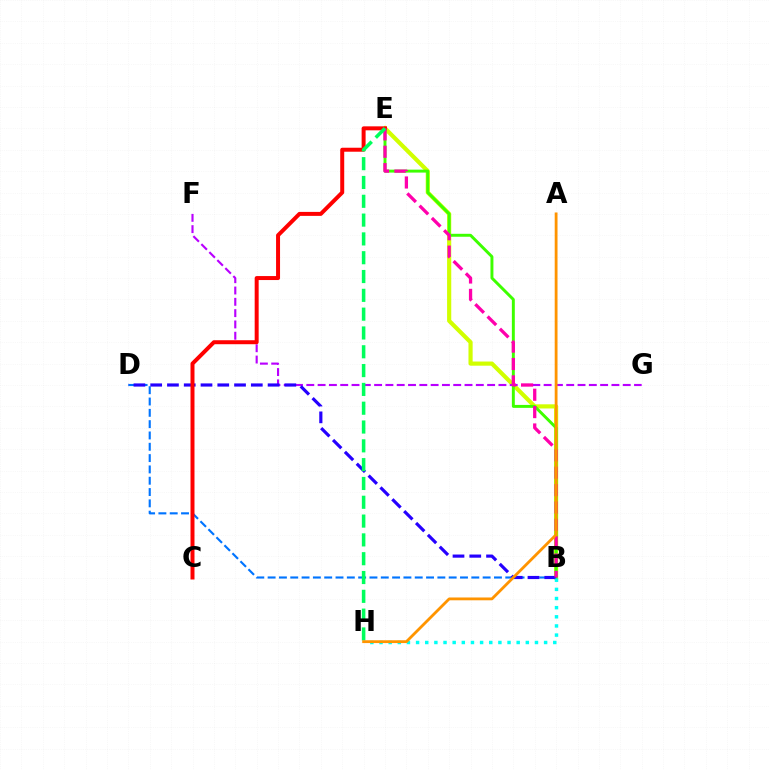{('B', 'E'): [{'color': '#d1ff00', 'line_style': 'solid', 'thickness': 3.0}, {'color': '#3dff00', 'line_style': 'solid', 'thickness': 2.12}, {'color': '#ff00ac', 'line_style': 'dashed', 'thickness': 2.36}], ('B', 'D'): [{'color': '#0074ff', 'line_style': 'dashed', 'thickness': 1.54}, {'color': '#2500ff', 'line_style': 'dashed', 'thickness': 2.28}], ('F', 'G'): [{'color': '#b900ff', 'line_style': 'dashed', 'thickness': 1.54}], ('C', 'E'): [{'color': '#ff0000', 'line_style': 'solid', 'thickness': 2.87}], ('B', 'H'): [{'color': '#00fff6', 'line_style': 'dotted', 'thickness': 2.48}], ('E', 'H'): [{'color': '#00ff5c', 'line_style': 'dashed', 'thickness': 2.56}], ('A', 'H'): [{'color': '#ff9400', 'line_style': 'solid', 'thickness': 2.02}]}